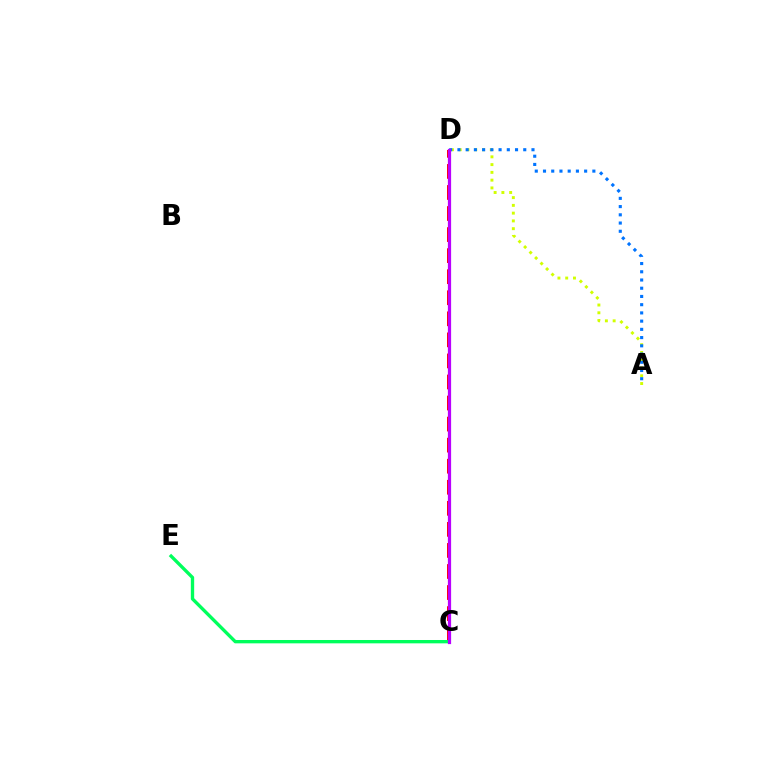{('A', 'D'): [{'color': '#d1ff00', 'line_style': 'dotted', 'thickness': 2.11}, {'color': '#0074ff', 'line_style': 'dotted', 'thickness': 2.24}], ('C', 'D'): [{'color': '#ff0000', 'line_style': 'dashed', 'thickness': 2.86}, {'color': '#b900ff', 'line_style': 'solid', 'thickness': 2.32}], ('C', 'E'): [{'color': '#00ff5c', 'line_style': 'solid', 'thickness': 2.41}]}